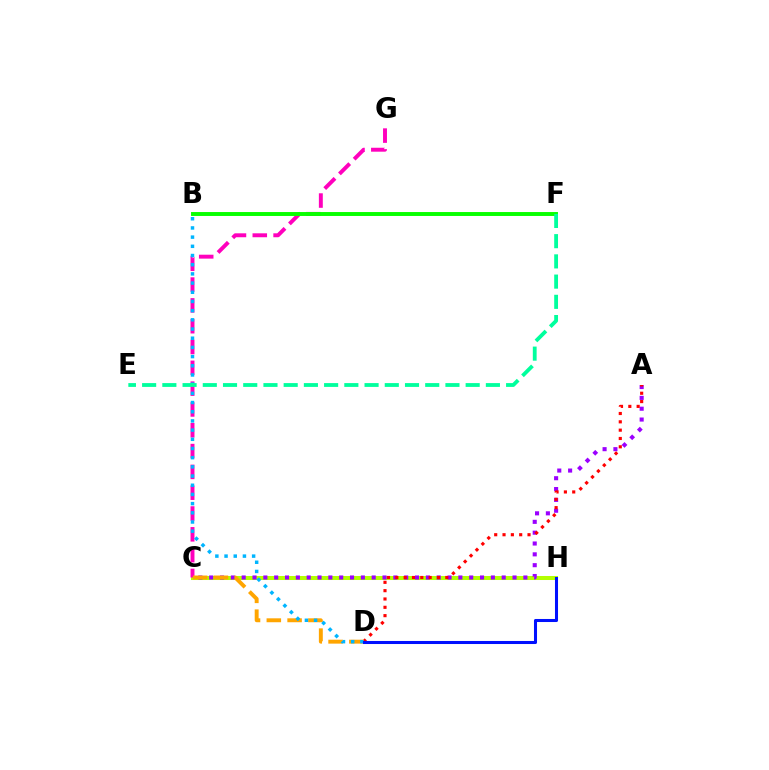{('C', 'H'): [{'color': '#b3ff00', 'line_style': 'solid', 'thickness': 2.9}], ('A', 'C'): [{'color': '#9b00ff', 'line_style': 'dotted', 'thickness': 2.94}], ('A', 'D'): [{'color': '#ff0000', 'line_style': 'dotted', 'thickness': 2.26}], ('C', 'G'): [{'color': '#ff00bd', 'line_style': 'dashed', 'thickness': 2.83}], ('B', 'F'): [{'color': '#08ff00', 'line_style': 'solid', 'thickness': 2.82}], ('C', 'D'): [{'color': '#ffa500', 'line_style': 'dashed', 'thickness': 2.82}], ('B', 'D'): [{'color': '#00b5ff', 'line_style': 'dotted', 'thickness': 2.5}], ('E', 'F'): [{'color': '#00ff9d', 'line_style': 'dashed', 'thickness': 2.75}], ('D', 'H'): [{'color': '#0010ff', 'line_style': 'solid', 'thickness': 2.2}]}